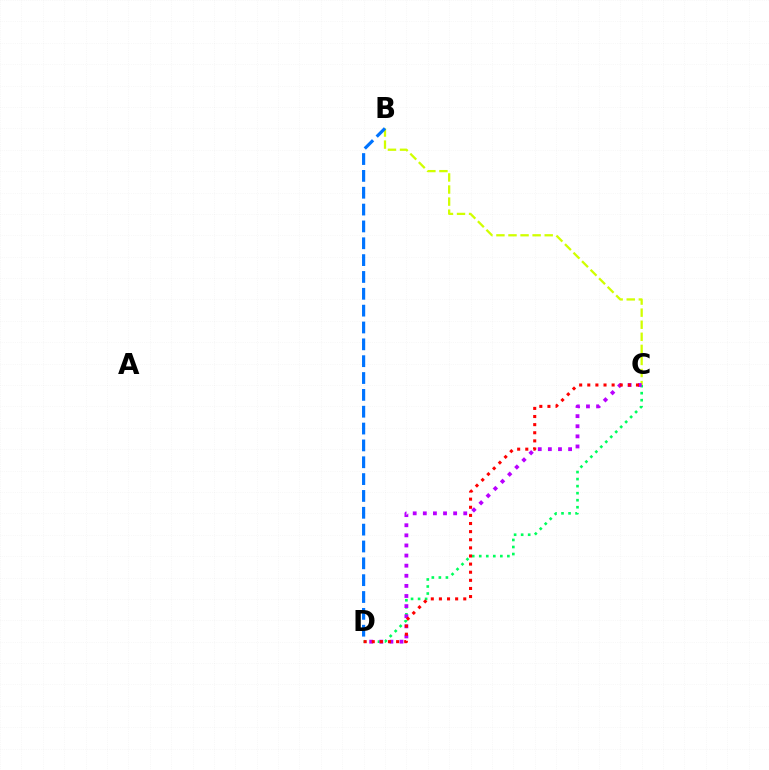{('B', 'C'): [{'color': '#d1ff00', 'line_style': 'dashed', 'thickness': 1.64}], ('C', 'D'): [{'color': '#00ff5c', 'line_style': 'dotted', 'thickness': 1.91}, {'color': '#b900ff', 'line_style': 'dotted', 'thickness': 2.75}, {'color': '#ff0000', 'line_style': 'dotted', 'thickness': 2.21}], ('B', 'D'): [{'color': '#0074ff', 'line_style': 'dashed', 'thickness': 2.29}]}